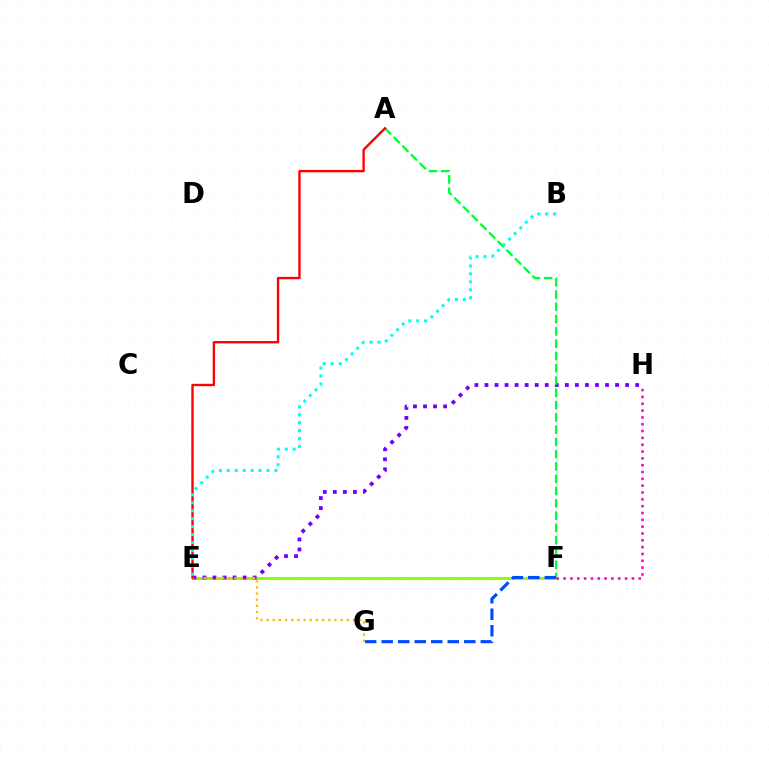{('E', 'F'): [{'color': '#84ff00', 'line_style': 'solid', 'thickness': 2.04}], ('F', 'H'): [{'color': '#ff00cf', 'line_style': 'dotted', 'thickness': 1.86}], ('E', 'H'): [{'color': '#7200ff', 'line_style': 'dotted', 'thickness': 2.73}], ('A', 'F'): [{'color': '#00ff39', 'line_style': 'dashed', 'thickness': 1.67}], ('A', 'E'): [{'color': '#ff0000', 'line_style': 'solid', 'thickness': 1.71}], ('B', 'E'): [{'color': '#00fff6', 'line_style': 'dotted', 'thickness': 2.16}], ('F', 'G'): [{'color': '#004bff', 'line_style': 'dashed', 'thickness': 2.24}], ('E', 'G'): [{'color': '#ffbd00', 'line_style': 'dotted', 'thickness': 1.68}]}